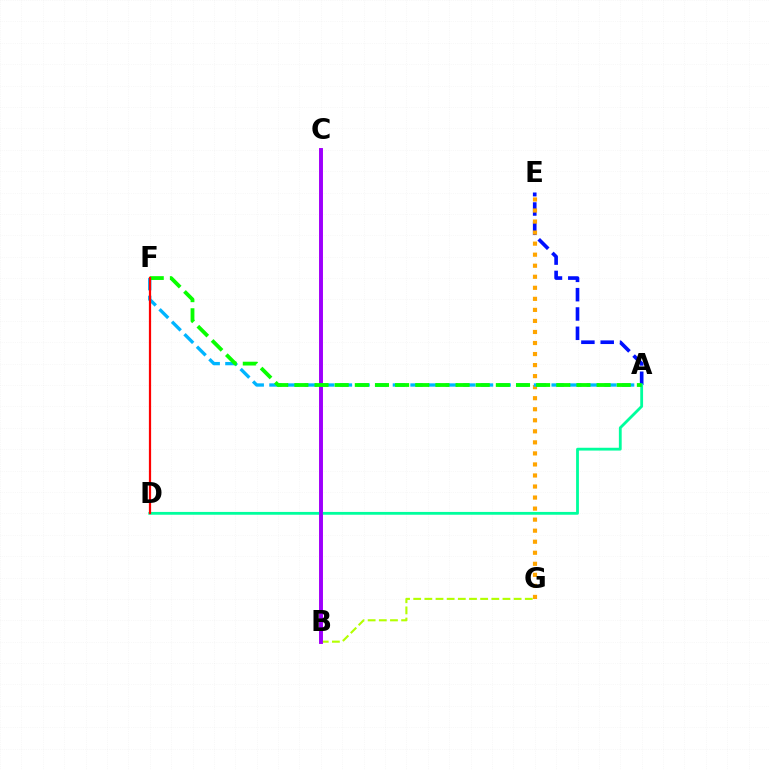{('A', 'E'): [{'color': '#0010ff', 'line_style': 'dashed', 'thickness': 2.62}], ('B', 'C'): [{'color': '#ff00bd', 'line_style': 'solid', 'thickness': 2.6}, {'color': '#9b00ff', 'line_style': 'solid', 'thickness': 2.73}], ('B', 'G'): [{'color': '#b3ff00', 'line_style': 'dashed', 'thickness': 1.52}], ('A', 'D'): [{'color': '#00ff9d', 'line_style': 'solid', 'thickness': 2.02}], ('E', 'G'): [{'color': '#ffa500', 'line_style': 'dotted', 'thickness': 3.0}], ('A', 'F'): [{'color': '#00b5ff', 'line_style': 'dashed', 'thickness': 2.4}, {'color': '#08ff00', 'line_style': 'dashed', 'thickness': 2.74}], ('D', 'F'): [{'color': '#ff0000', 'line_style': 'solid', 'thickness': 1.6}]}